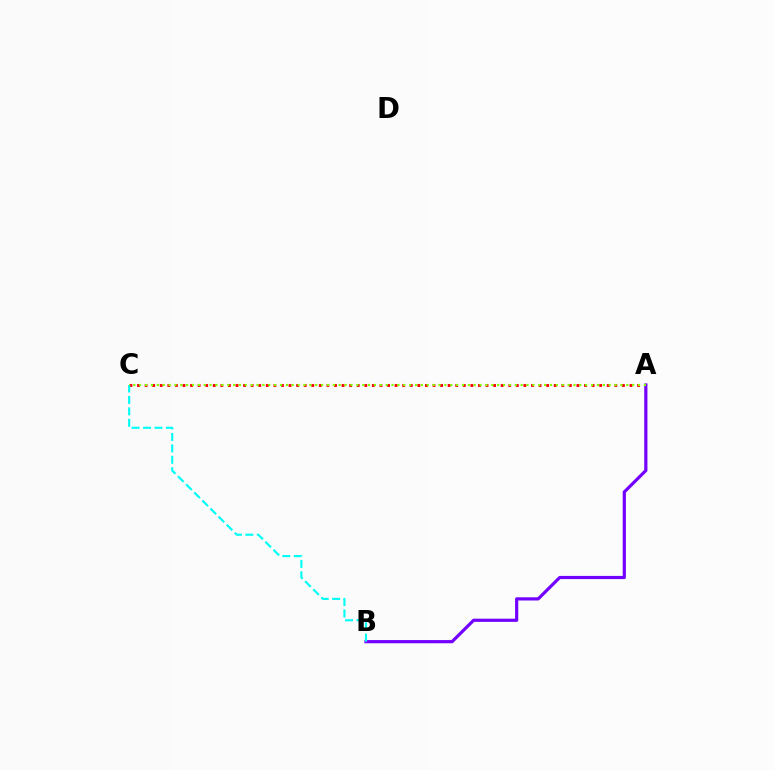{('A', 'C'): [{'color': '#ff0000', 'line_style': 'dotted', 'thickness': 2.06}, {'color': '#84ff00', 'line_style': 'dotted', 'thickness': 1.59}], ('A', 'B'): [{'color': '#7200ff', 'line_style': 'solid', 'thickness': 2.29}], ('B', 'C'): [{'color': '#00fff6', 'line_style': 'dashed', 'thickness': 1.55}]}